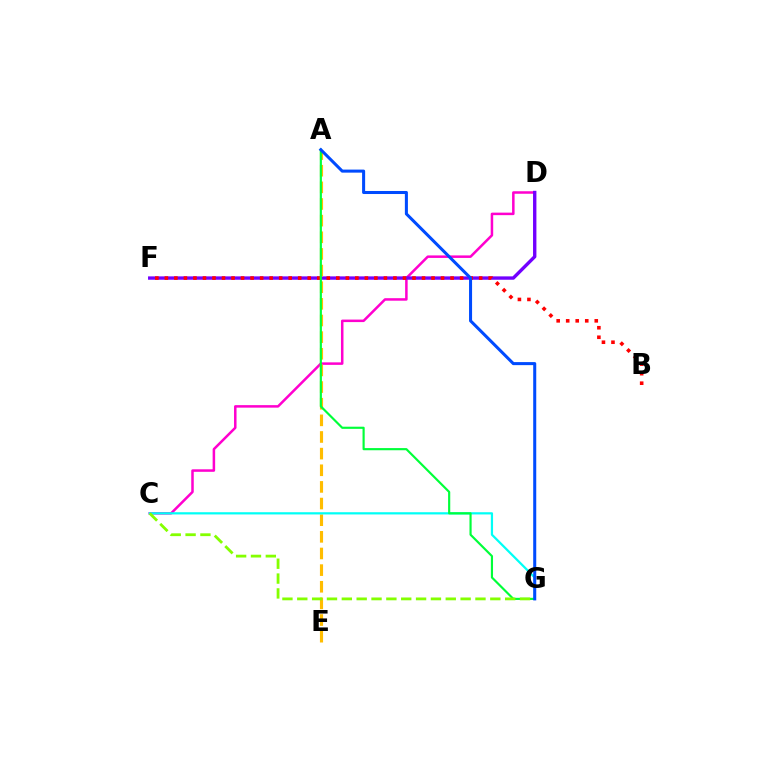{('C', 'D'): [{'color': '#ff00cf', 'line_style': 'solid', 'thickness': 1.81}], ('D', 'F'): [{'color': '#7200ff', 'line_style': 'solid', 'thickness': 2.43}], ('A', 'E'): [{'color': '#ffbd00', 'line_style': 'dashed', 'thickness': 2.26}], ('B', 'F'): [{'color': '#ff0000', 'line_style': 'dotted', 'thickness': 2.59}], ('C', 'G'): [{'color': '#00fff6', 'line_style': 'solid', 'thickness': 1.6}, {'color': '#84ff00', 'line_style': 'dashed', 'thickness': 2.02}], ('A', 'G'): [{'color': '#00ff39', 'line_style': 'solid', 'thickness': 1.55}, {'color': '#004bff', 'line_style': 'solid', 'thickness': 2.19}]}